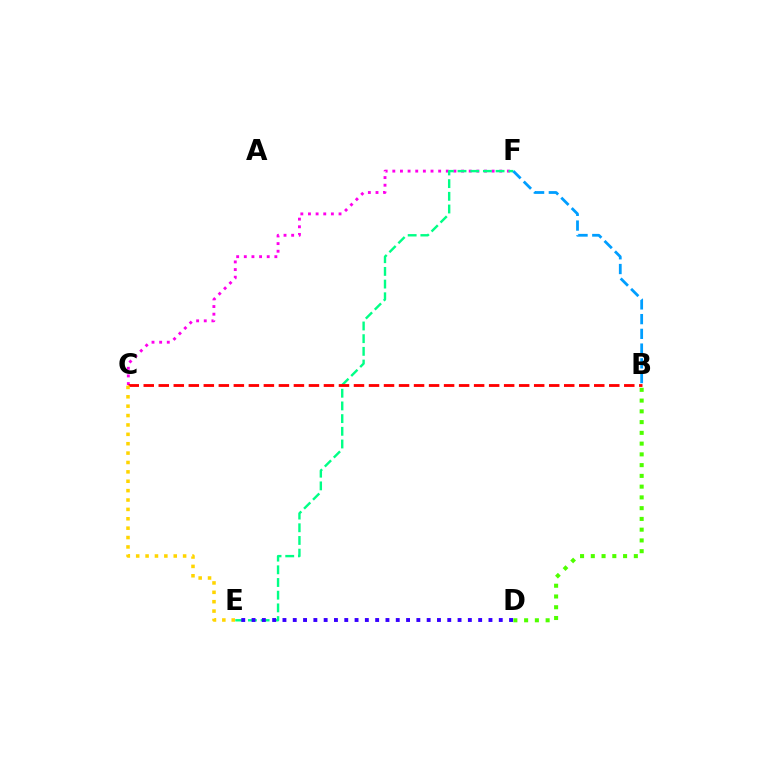{('C', 'F'): [{'color': '#ff00ed', 'line_style': 'dotted', 'thickness': 2.08}], ('E', 'F'): [{'color': '#00ff86', 'line_style': 'dashed', 'thickness': 1.72}], ('D', 'E'): [{'color': '#3700ff', 'line_style': 'dotted', 'thickness': 2.8}], ('B', 'D'): [{'color': '#4fff00', 'line_style': 'dotted', 'thickness': 2.92}], ('B', 'F'): [{'color': '#009eff', 'line_style': 'dashed', 'thickness': 2.0}], ('B', 'C'): [{'color': '#ff0000', 'line_style': 'dashed', 'thickness': 2.04}], ('C', 'E'): [{'color': '#ffd500', 'line_style': 'dotted', 'thickness': 2.55}]}